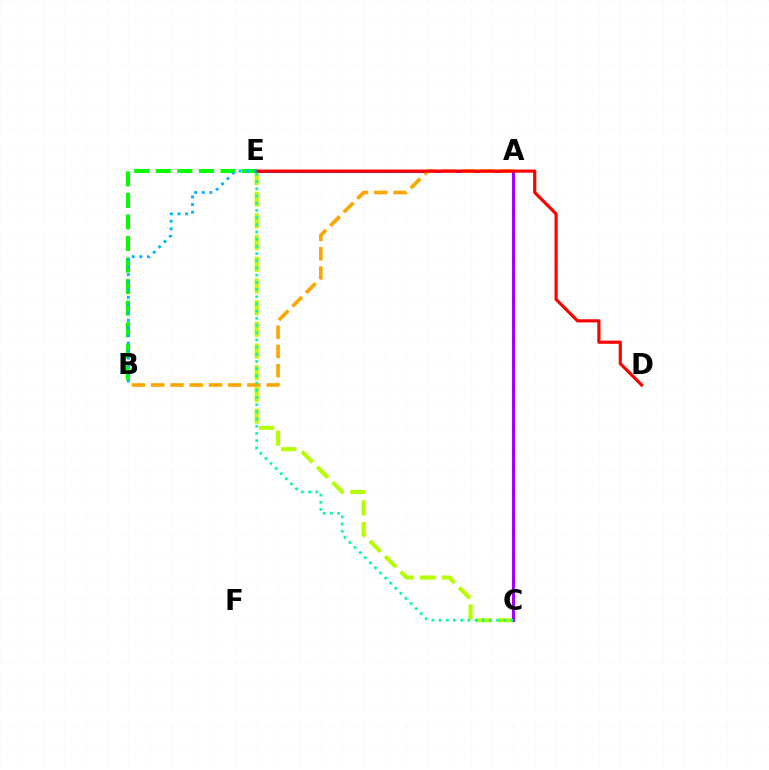{('A', 'E'): [{'color': '#0010ff', 'line_style': 'solid', 'thickness': 1.85}], ('A', 'B'): [{'color': '#ffa500', 'line_style': 'dashed', 'thickness': 2.61}], ('C', 'E'): [{'color': '#b3ff00', 'line_style': 'dashed', 'thickness': 2.95}, {'color': '#00ff9d', 'line_style': 'dotted', 'thickness': 1.95}], ('A', 'C'): [{'color': '#ff00bd', 'line_style': 'solid', 'thickness': 1.85}, {'color': '#9b00ff', 'line_style': 'solid', 'thickness': 1.99}], ('B', 'E'): [{'color': '#08ff00', 'line_style': 'dashed', 'thickness': 2.93}, {'color': '#00b5ff', 'line_style': 'dotted', 'thickness': 2.07}], ('D', 'E'): [{'color': '#ff0000', 'line_style': 'solid', 'thickness': 2.27}]}